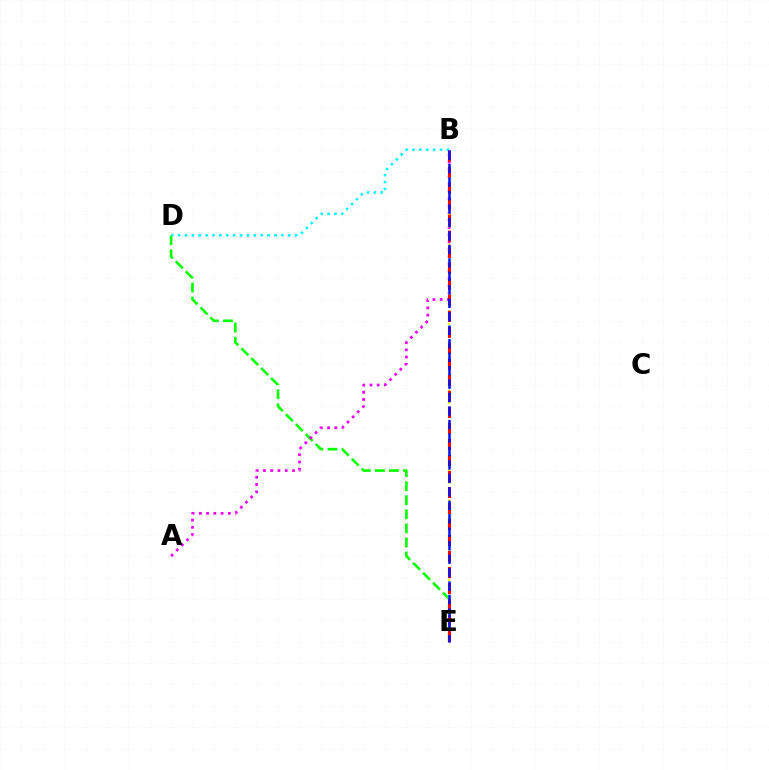{('D', 'E'): [{'color': '#08ff00', 'line_style': 'dashed', 'thickness': 1.91}], ('A', 'B'): [{'color': '#ee00ff', 'line_style': 'dotted', 'thickness': 1.97}], ('B', 'E'): [{'color': '#fcf500', 'line_style': 'dotted', 'thickness': 1.66}, {'color': '#ff0000', 'line_style': 'dashed', 'thickness': 2.18}, {'color': '#0010ff', 'line_style': 'dashed', 'thickness': 1.83}], ('B', 'D'): [{'color': '#00fff6', 'line_style': 'dotted', 'thickness': 1.87}]}